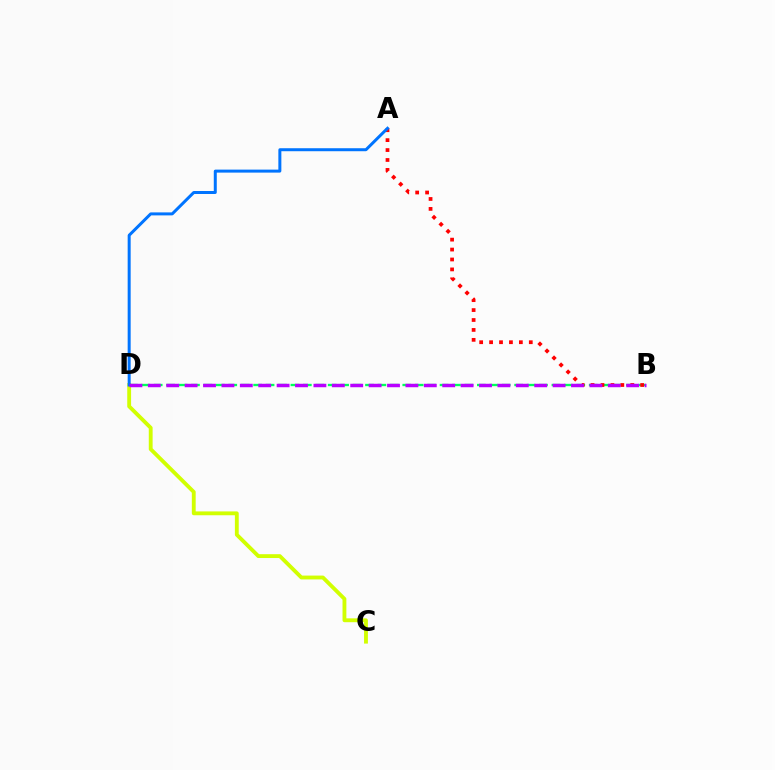{('B', 'D'): [{'color': '#00ff5c', 'line_style': 'dashed', 'thickness': 1.69}, {'color': '#b900ff', 'line_style': 'dashed', 'thickness': 2.5}], ('C', 'D'): [{'color': '#d1ff00', 'line_style': 'solid', 'thickness': 2.77}], ('A', 'B'): [{'color': '#ff0000', 'line_style': 'dotted', 'thickness': 2.7}], ('A', 'D'): [{'color': '#0074ff', 'line_style': 'solid', 'thickness': 2.16}]}